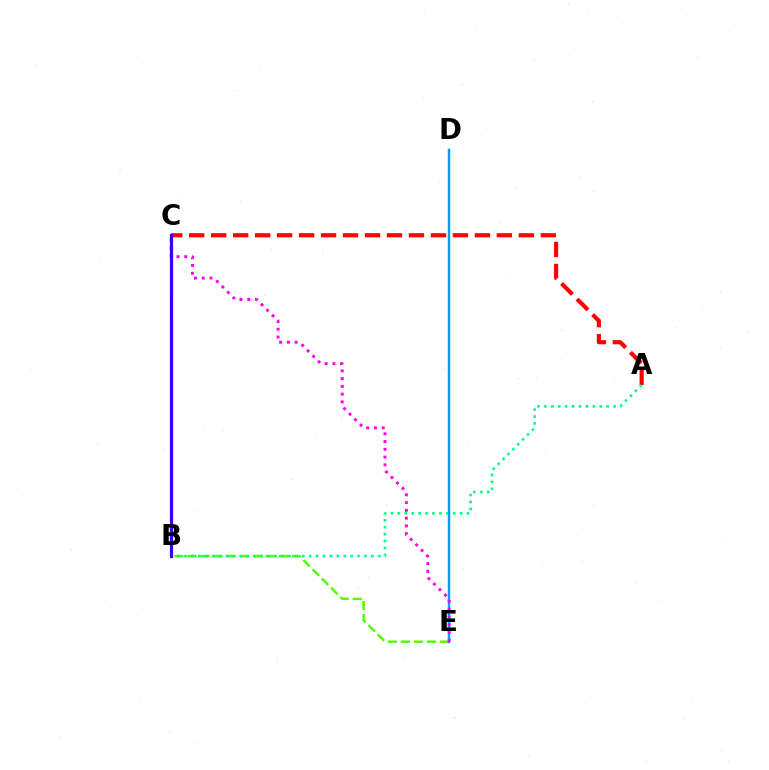{('A', 'C'): [{'color': '#ff0000', 'line_style': 'dashed', 'thickness': 2.99}], ('B', 'C'): [{'color': '#ffd500', 'line_style': 'dashed', 'thickness': 2.24}, {'color': '#3700ff', 'line_style': 'solid', 'thickness': 2.3}], ('B', 'E'): [{'color': '#4fff00', 'line_style': 'dashed', 'thickness': 1.78}], ('A', 'B'): [{'color': '#00ff86', 'line_style': 'dotted', 'thickness': 1.88}], ('D', 'E'): [{'color': '#009eff', 'line_style': 'solid', 'thickness': 1.78}], ('C', 'E'): [{'color': '#ff00ed', 'line_style': 'dotted', 'thickness': 2.11}]}